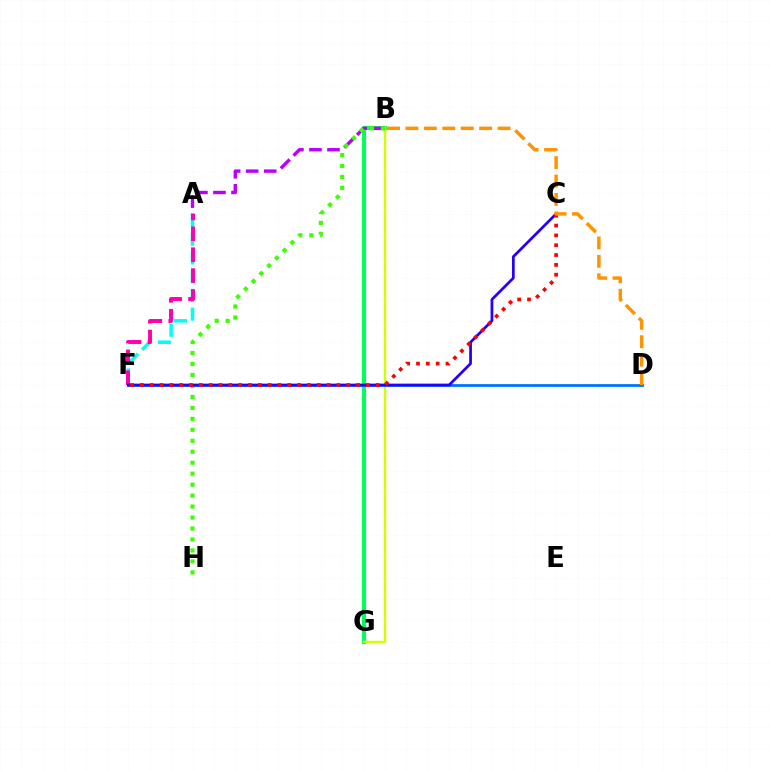{('B', 'G'): [{'color': '#00ff5c', 'line_style': 'solid', 'thickness': 2.99}, {'color': '#d1ff00', 'line_style': 'solid', 'thickness': 1.77}], ('A', 'B'): [{'color': '#b900ff', 'line_style': 'dashed', 'thickness': 2.45}], ('A', 'F'): [{'color': '#00fff6', 'line_style': 'dashed', 'thickness': 2.55}, {'color': '#ff00ac', 'line_style': 'dashed', 'thickness': 2.84}], ('B', 'H'): [{'color': '#3dff00', 'line_style': 'dotted', 'thickness': 2.98}], ('D', 'F'): [{'color': '#0074ff', 'line_style': 'solid', 'thickness': 2.0}], ('C', 'F'): [{'color': '#2500ff', 'line_style': 'solid', 'thickness': 1.97}, {'color': '#ff0000', 'line_style': 'dotted', 'thickness': 2.67}], ('B', 'D'): [{'color': '#ff9400', 'line_style': 'dashed', 'thickness': 2.5}]}